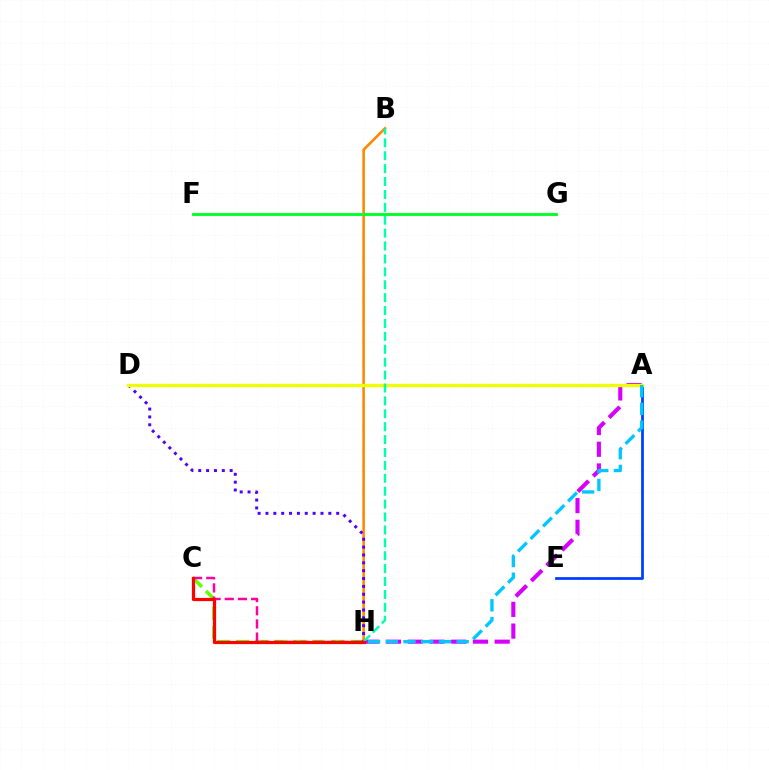{('C', 'H'): [{'color': '#66ff00', 'line_style': 'dashed', 'thickness': 2.59}, {'color': '#ff00a0', 'line_style': 'dashed', 'thickness': 1.79}, {'color': '#ff0000', 'line_style': 'solid', 'thickness': 2.32}], ('A', 'E'): [{'color': '#003fff', 'line_style': 'solid', 'thickness': 2.0}], ('B', 'H'): [{'color': '#ff8800', 'line_style': 'solid', 'thickness': 1.86}, {'color': '#00ffaf', 'line_style': 'dashed', 'thickness': 1.75}], ('A', 'H'): [{'color': '#d600ff', 'line_style': 'dashed', 'thickness': 2.95}, {'color': '#00c7ff', 'line_style': 'dashed', 'thickness': 2.41}], ('D', 'H'): [{'color': '#4f00ff', 'line_style': 'dotted', 'thickness': 2.14}], ('A', 'D'): [{'color': '#eeff00', 'line_style': 'solid', 'thickness': 2.38}], ('F', 'G'): [{'color': '#00ff27', 'line_style': 'solid', 'thickness': 2.05}]}